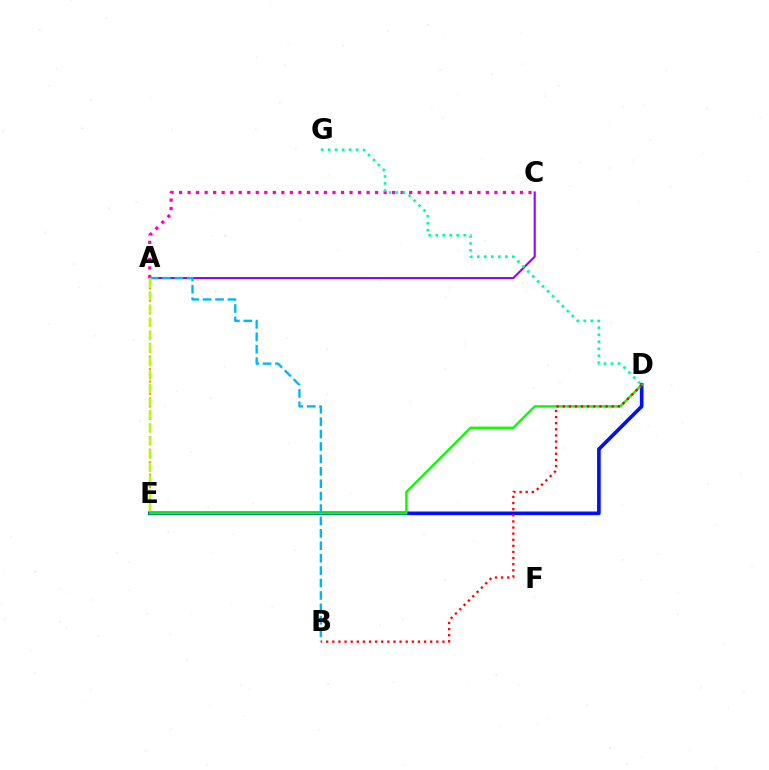{('A', 'C'): [{'color': '#9b00ff', 'line_style': 'solid', 'thickness': 1.51}, {'color': '#ff00bd', 'line_style': 'dotted', 'thickness': 2.32}], ('A', 'E'): [{'color': '#ffa500', 'line_style': 'dotted', 'thickness': 1.69}, {'color': '#b3ff00', 'line_style': 'dashed', 'thickness': 1.79}], ('D', 'E'): [{'color': '#0010ff', 'line_style': 'solid', 'thickness': 2.62}, {'color': '#08ff00', 'line_style': 'solid', 'thickness': 1.72}], ('D', 'G'): [{'color': '#00ff9d', 'line_style': 'dotted', 'thickness': 1.9}], ('B', 'D'): [{'color': '#ff0000', 'line_style': 'dotted', 'thickness': 1.66}], ('A', 'B'): [{'color': '#00b5ff', 'line_style': 'dashed', 'thickness': 1.69}]}